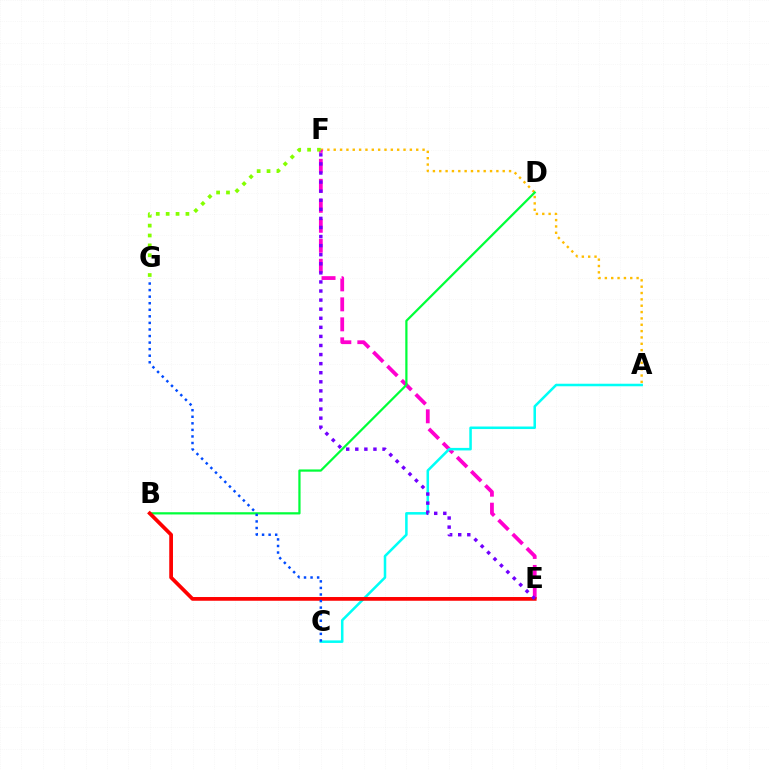{('A', 'F'): [{'color': '#ffbd00', 'line_style': 'dotted', 'thickness': 1.72}], ('E', 'F'): [{'color': '#ff00cf', 'line_style': 'dashed', 'thickness': 2.72}, {'color': '#7200ff', 'line_style': 'dotted', 'thickness': 2.47}], ('A', 'C'): [{'color': '#00fff6', 'line_style': 'solid', 'thickness': 1.82}], ('B', 'D'): [{'color': '#00ff39', 'line_style': 'solid', 'thickness': 1.61}], ('B', 'E'): [{'color': '#ff0000', 'line_style': 'solid', 'thickness': 2.68}], ('C', 'G'): [{'color': '#004bff', 'line_style': 'dotted', 'thickness': 1.78}], ('F', 'G'): [{'color': '#84ff00', 'line_style': 'dotted', 'thickness': 2.69}]}